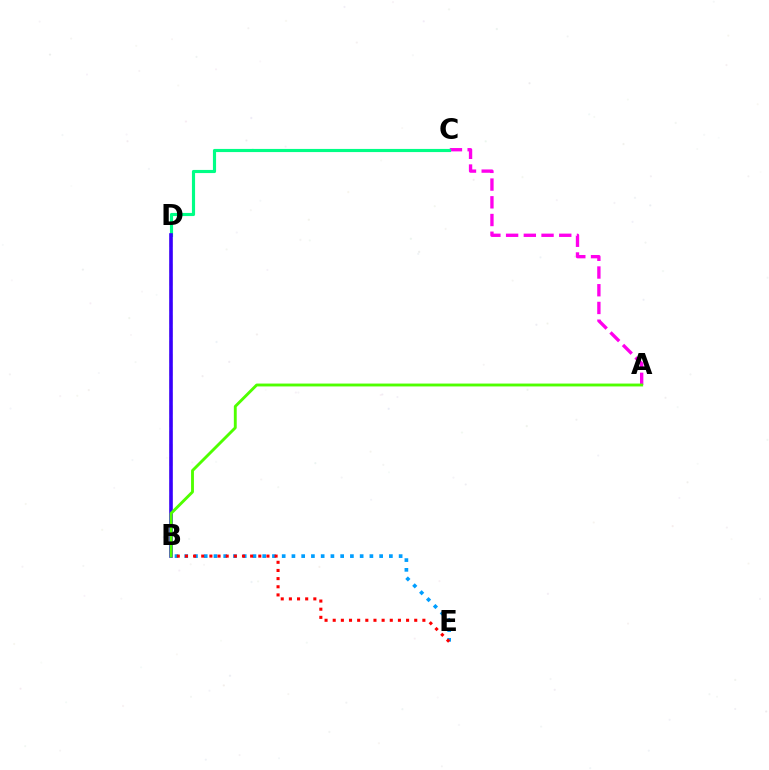{('B', 'E'): [{'color': '#009eff', 'line_style': 'dotted', 'thickness': 2.65}, {'color': '#ff0000', 'line_style': 'dotted', 'thickness': 2.21}], ('A', 'C'): [{'color': '#ff00ed', 'line_style': 'dashed', 'thickness': 2.41}], ('B', 'D'): [{'color': '#ffd500', 'line_style': 'dashed', 'thickness': 1.75}, {'color': '#3700ff', 'line_style': 'solid', 'thickness': 2.61}], ('C', 'D'): [{'color': '#00ff86', 'line_style': 'solid', 'thickness': 2.26}], ('A', 'B'): [{'color': '#4fff00', 'line_style': 'solid', 'thickness': 2.07}]}